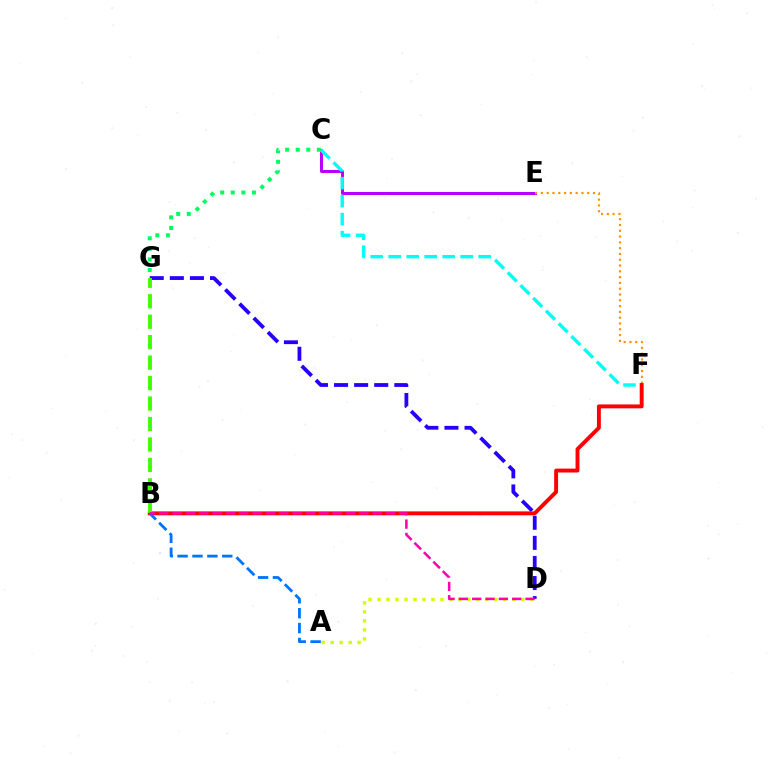{('D', 'G'): [{'color': '#2500ff', 'line_style': 'dashed', 'thickness': 2.73}], ('C', 'E'): [{'color': '#b900ff', 'line_style': 'solid', 'thickness': 2.18}], ('A', 'D'): [{'color': '#d1ff00', 'line_style': 'dotted', 'thickness': 2.44}], ('E', 'F'): [{'color': '#ff9400', 'line_style': 'dotted', 'thickness': 1.57}], ('C', 'F'): [{'color': '#00fff6', 'line_style': 'dashed', 'thickness': 2.44}], ('C', 'G'): [{'color': '#00ff5c', 'line_style': 'dotted', 'thickness': 2.87}], ('B', 'F'): [{'color': '#ff0000', 'line_style': 'solid', 'thickness': 2.81}], ('A', 'B'): [{'color': '#0074ff', 'line_style': 'dashed', 'thickness': 2.02}], ('B', 'G'): [{'color': '#3dff00', 'line_style': 'dashed', 'thickness': 2.78}], ('B', 'D'): [{'color': '#ff00ac', 'line_style': 'dashed', 'thickness': 1.81}]}